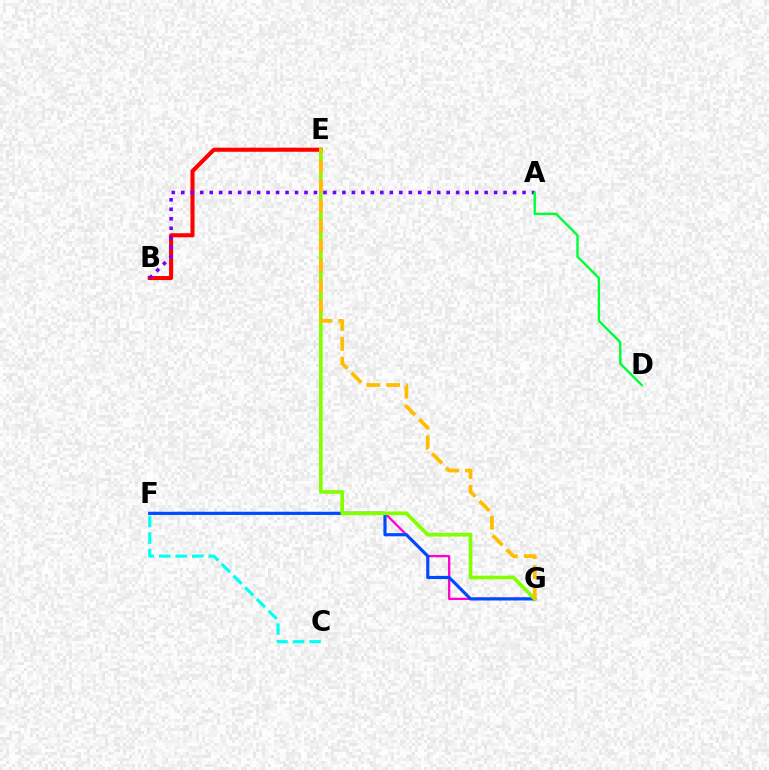{('F', 'G'): [{'color': '#ff00cf', 'line_style': 'solid', 'thickness': 1.64}, {'color': '#004bff', 'line_style': 'solid', 'thickness': 2.28}], ('B', 'E'): [{'color': '#ff0000', 'line_style': 'solid', 'thickness': 2.94}], ('A', 'B'): [{'color': '#7200ff', 'line_style': 'dotted', 'thickness': 2.58}], ('C', 'F'): [{'color': '#00fff6', 'line_style': 'dashed', 'thickness': 2.24}], ('E', 'G'): [{'color': '#84ff00', 'line_style': 'solid', 'thickness': 2.65}, {'color': '#ffbd00', 'line_style': 'dashed', 'thickness': 2.7}], ('A', 'D'): [{'color': '#00ff39', 'line_style': 'solid', 'thickness': 1.73}]}